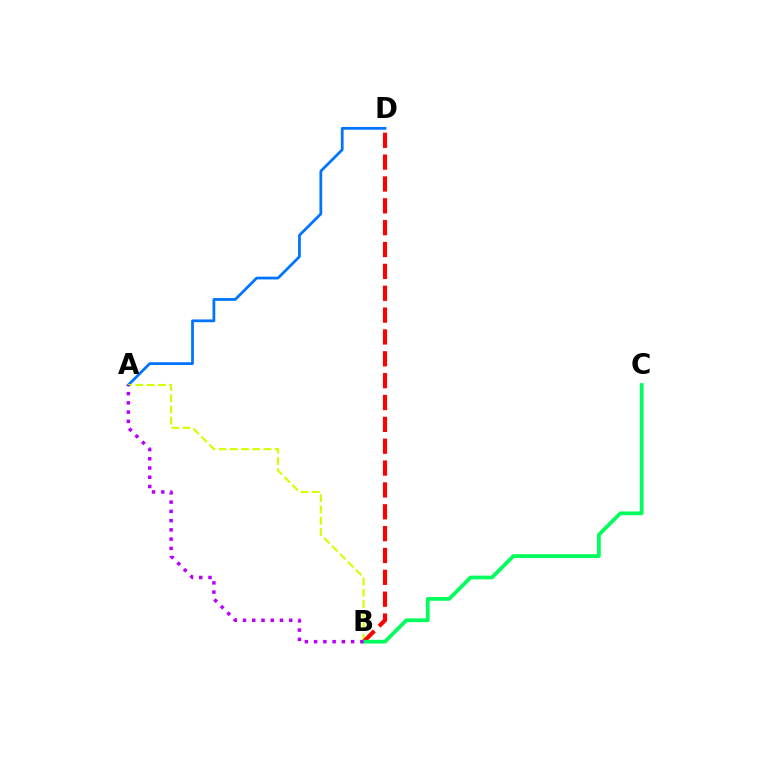{('A', 'D'): [{'color': '#0074ff', 'line_style': 'solid', 'thickness': 1.99}], ('A', 'B'): [{'color': '#d1ff00', 'line_style': 'dashed', 'thickness': 1.53}, {'color': '#b900ff', 'line_style': 'dotted', 'thickness': 2.51}], ('B', 'D'): [{'color': '#ff0000', 'line_style': 'dashed', 'thickness': 2.97}], ('B', 'C'): [{'color': '#00ff5c', 'line_style': 'solid', 'thickness': 2.7}]}